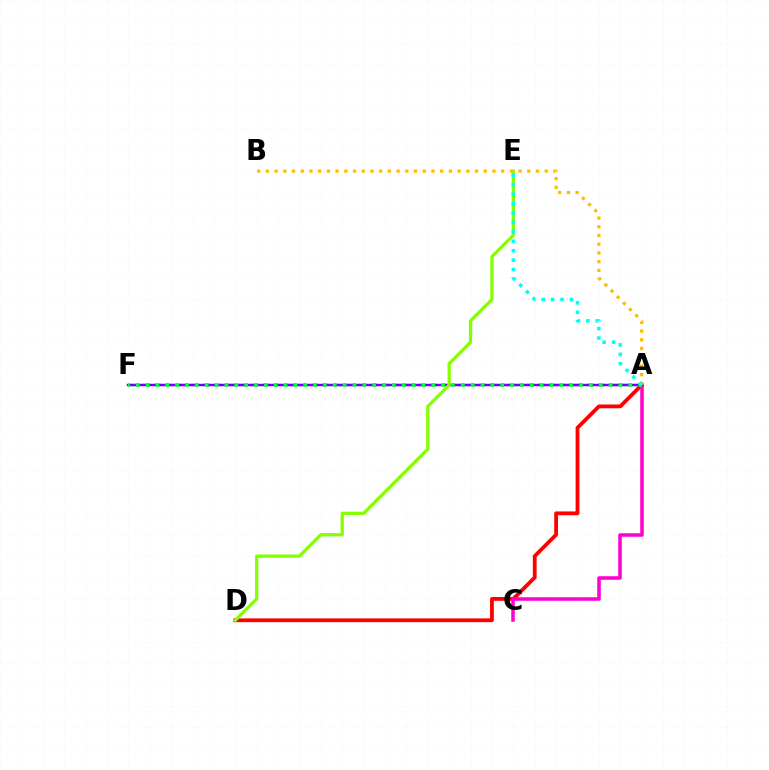{('A', 'D'): [{'color': '#ff0000', 'line_style': 'solid', 'thickness': 2.74}], ('A', 'C'): [{'color': '#ff00cf', 'line_style': 'solid', 'thickness': 2.53}], ('A', 'F'): [{'color': '#004bff', 'line_style': 'dashed', 'thickness': 1.63}, {'color': '#7200ff', 'line_style': 'solid', 'thickness': 1.72}, {'color': '#00ff39', 'line_style': 'dotted', 'thickness': 2.68}], ('D', 'E'): [{'color': '#84ff00', 'line_style': 'solid', 'thickness': 2.34}], ('A', 'B'): [{'color': '#ffbd00', 'line_style': 'dotted', 'thickness': 2.37}], ('A', 'E'): [{'color': '#00fff6', 'line_style': 'dotted', 'thickness': 2.56}]}